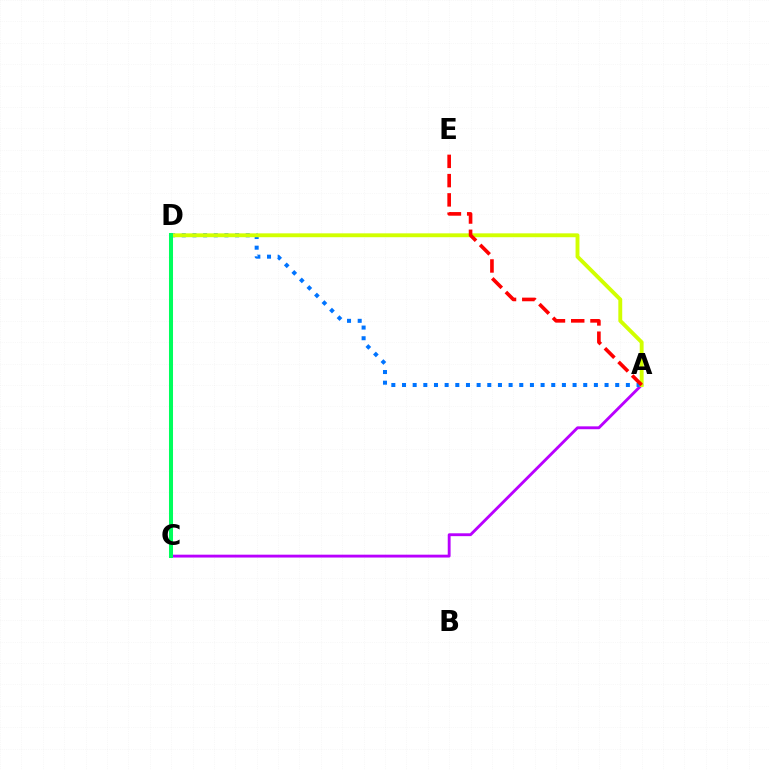{('A', 'C'): [{'color': '#b900ff', 'line_style': 'solid', 'thickness': 2.06}], ('A', 'D'): [{'color': '#0074ff', 'line_style': 'dotted', 'thickness': 2.9}, {'color': '#d1ff00', 'line_style': 'solid', 'thickness': 2.79}], ('A', 'E'): [{'color': '#ff0000', 'line_style': 'dashed', 'thickness': 2.62}], ('C', 'D'): [{'color': '#00ff5c', 'line_style': 'solid', 'thickness': 2.9}]}